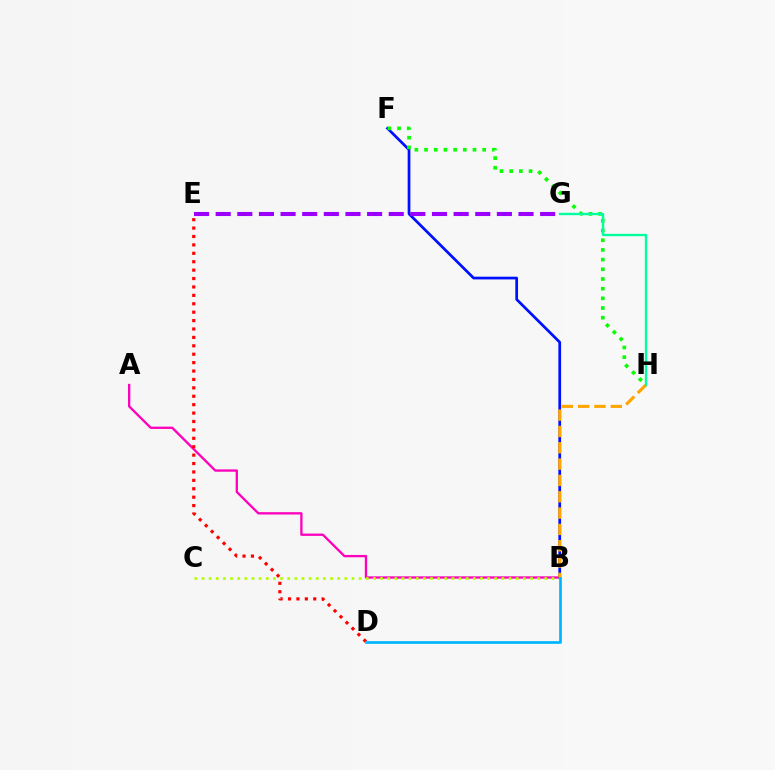{('A', 'B'): [{'color': '#ff00bd', 'line_style': 'solid', 'thickness': 1.67}], ('B', 'F'): [{'color': '#0010ff', 'line_style': 'solid', 'thickness': 1.96}], ('D', 'E'): [{'color': '#ff0000', 'line_style': 'dotted', 'thickness': 2.28}], ('F', 'H'): [{'color': '#08ff00', 'line_style': 'dotted', 'thickness': 2.63}], ('B', 'C'): [{'color': '#b3ff00', 'line_style': 'dotted', 'thickness': 1.94}], ('E', 'G'): [{'color': '#9b00ff', 'line_style': 'dashed', 'thickness': 2.94}], ('B', 'H'): [{'color': '#ffa500', 'line_style': 'dashed', 'thickness': 2.22}], ('B', 'D'): [{'color': '#00b5ff', 'line_style': 'solid', 'thickness': 1.93}], ('G', 'H'): [{'color': '#00ff9d', 'line_style': 'solid', 'thickness': 1.71}]}